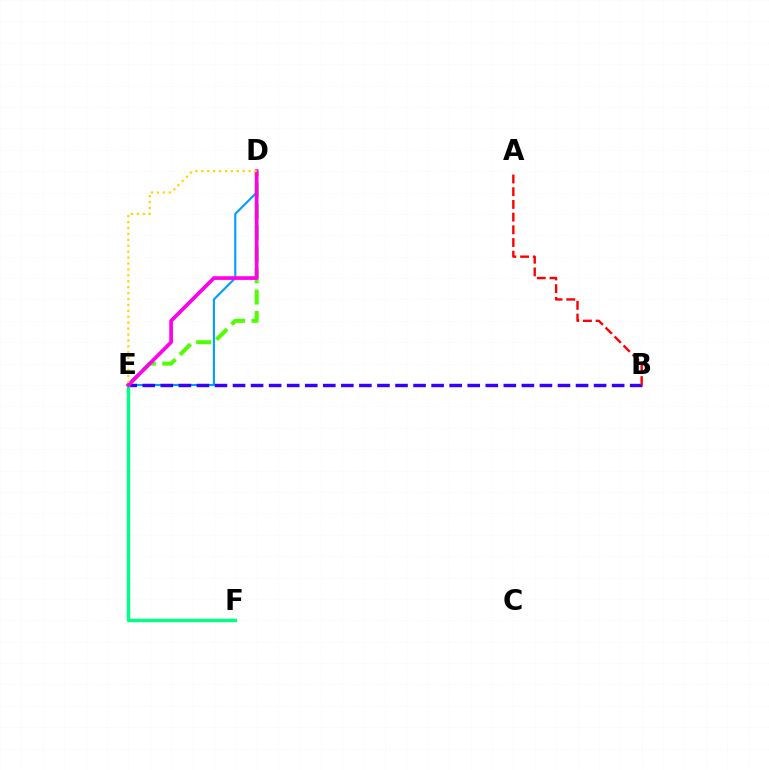{('D', 'E'): [{'color': '#4fff00', 'line_style': 'dashed', 'thickness': 2.91}, {'color': '#009eff', 'line_style': 'solid', 'thickness': 1.53}, {'color': '#ff00ed', 'line_style': 'solid', 'thickness': 2.66}, {'color': '#ffd500', 'line_style': 'dotted', 'thickness': 1.61}], ('B', 'E'): [{'color': '#3700ff', 'line_style': 'dashed', 'thickness': 2.45}], ('A', 'B'): [{'color': '#ff0000', 'line_style': 'dashed', 'thickness': 1.73}], ('E', 'F'): [{'color': '#00ff86', 'line_style': 'solid', 'thickness': 2.46}]}